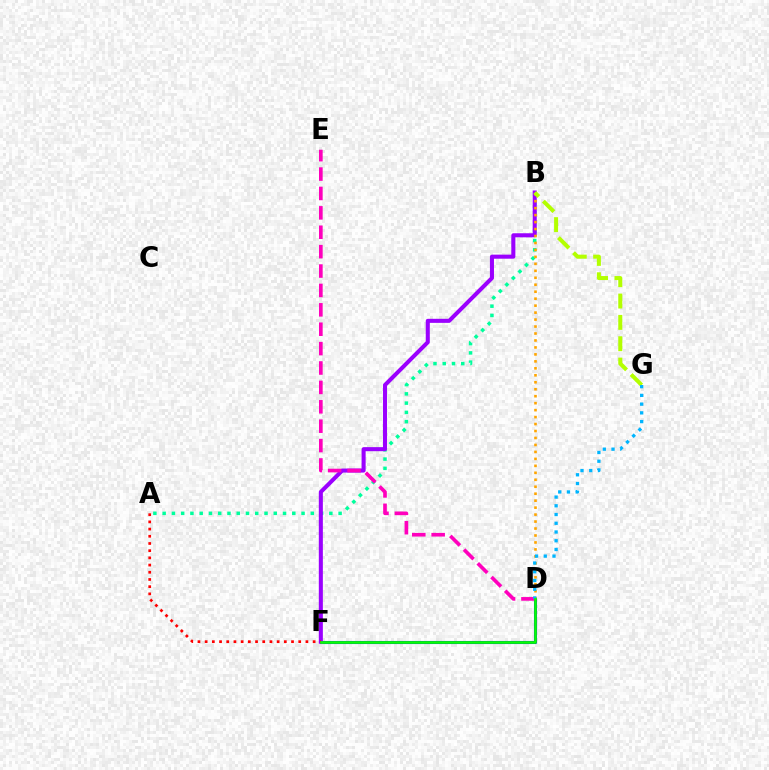{('D', 'F'): [{'color': '#0010ff', 'line_style': 'solid', 'thickness': 2.21}, {'color': '#08ff00', 'line_style': 'solid', 'thickness': 1.9}], ('A', 'B'): [{'color': '#00ff9d', 'line_style': 'dotted', 'thickness': 2.52}], ('B', 'F'): [{'color': '#9b00ff', 'line_style': 'solid', 'thickness': 2.91}], ('A', 'F'): [{'color': '#ff0000', 'line_style': 'dotted', 'thickness': 1.96}], ('B', 'D'): [{'color': '#ffa500', 'line_style': 'dotted', 'thickness': 1.89}], ('B', 'G'): [{'color': '#b3ff00', 'line_style': 'dashed', 'thickness': 2.9}], ('D', 'E'): [{'color': '#ff00bd', 'line_style': 'dashed', 'thickness': 2.63}], ('D', 'G'): [{'color': '#00b5ff', 'line_style': 'dotted', 'thickness': 2.37}]}